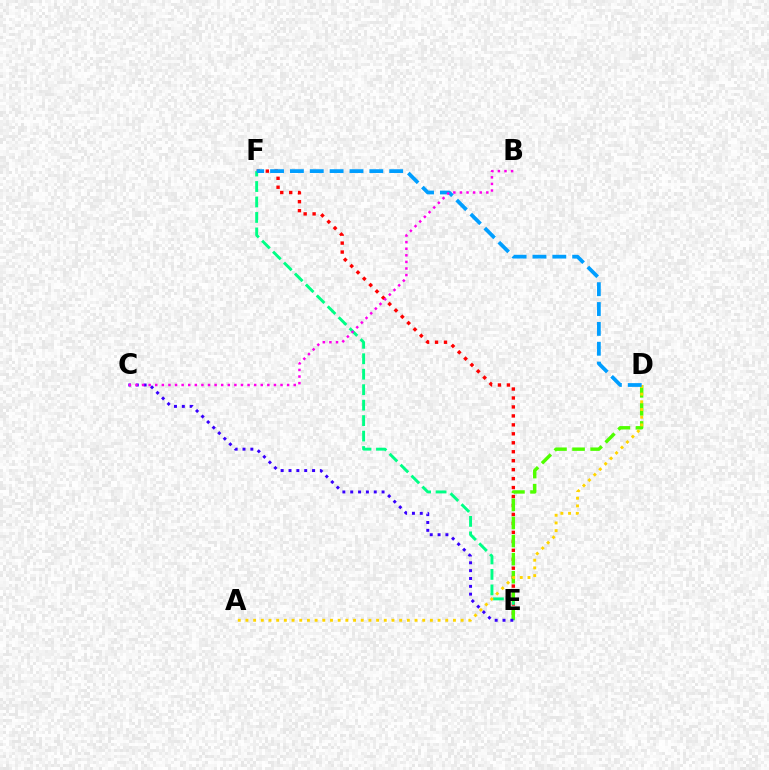{('E', 'F'): [{'color': '#ff0000', 'line_style': 'dotted', 'thickness': 2.43}, {'color': '#00ff86', 'line_style': 'dashed', 'thickness': 2.1}], ('D', 'E'): [{'color': '#4fff00', 'line_style': 'dashed', 'thickness': 2.46}], ('C', 'E'): [{'color': '#3700ff', 'line_style': 'dotted', 'thickness': 2.13}], ('A', 'D'): [{'color': '#ffd500', 'line_style': 'dotted', 'thickness': 2.09}], ('D', 'F'): [{'color': '#009eff', 'line_style': 'dashed', 'thickness': 2.7}], ('B', 'C'): [{'color': '#ff00ed', 'line_style': 'dotted', 'thickness': 1.79}]}